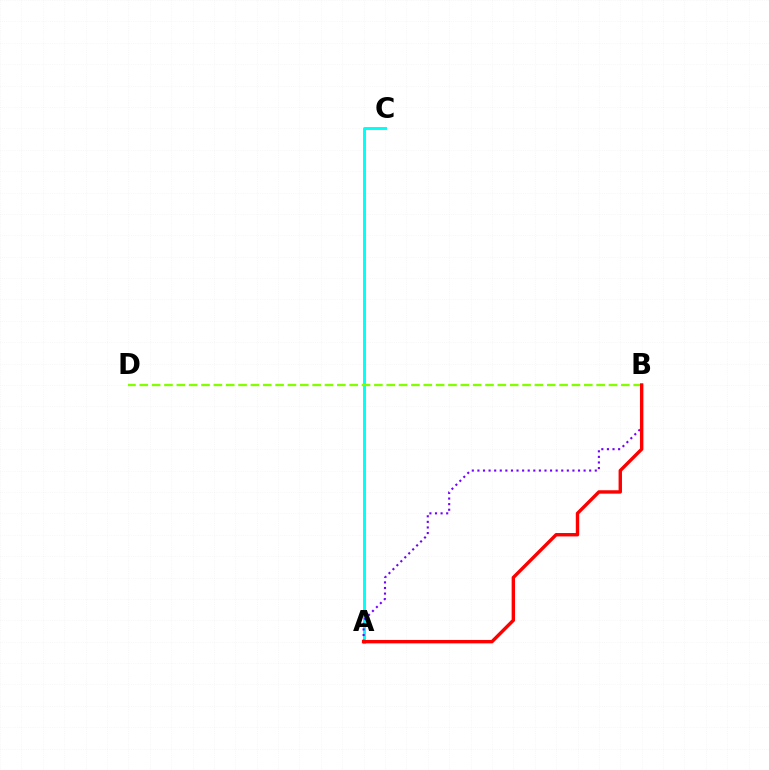{('A', 'C'): [{'color': '#00fff6', 'line_style': 'solid', 'thickness': 2.11}], ('A', 'B'): [{'color': '#7200ff', 'line_style': 'dotted', 'thickness': 1.52}, {'color': '#ff0000', 'line_style': 'solid', 'thickness': 2.45}], ('B', 'D'): [{'color': '#84ff00', 'line_style': 'dashed', 'thickness': 1.68}]}